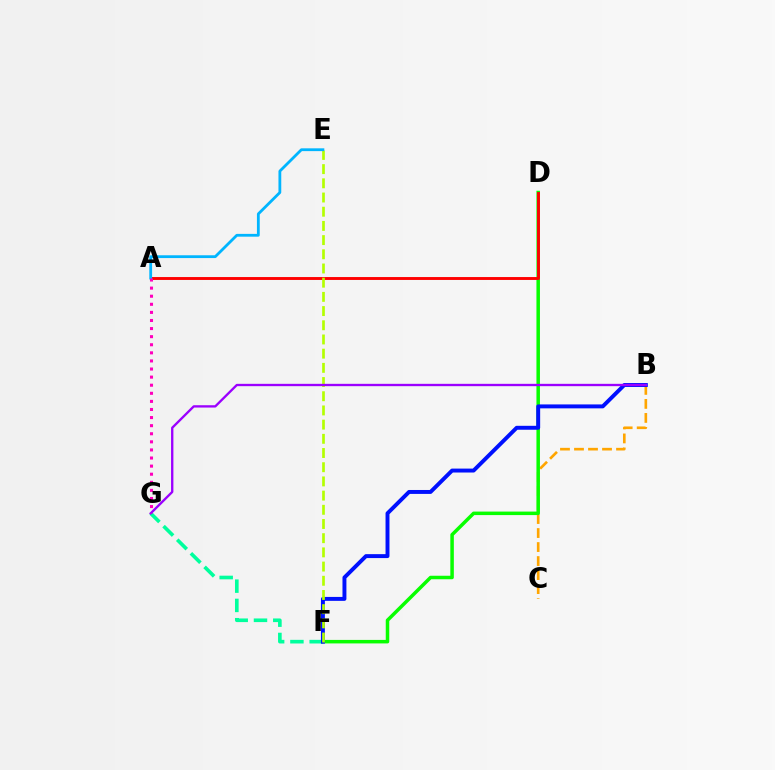{('B', 'C'): [{'color': '#ffa500', 'line_style': 'dashed', 'thickness': 1.9}], ('F', 'G'): [{'color': '#00ff9d', 'line_style': 'dashed', 'thickness': 2.62}], ('D', 'F'): [{'color': '#08ff00', 'line_style': 'solid', 'thickness': 2.52}], ('B', 'F'): [{'color': '#0010ff', 'line_style': 'solid', 'thickness': 2.83}], ('A', 'D'): [{'color': '#ff0000', 'line_style': 'solid', 'thickness': 2.09}], ('E', 'F'): [{'color': '#b3ff00', 'line_style': 'dashed', 'thickness': 1.93}], ('A', 'E'): [{'color': '#00b5ff', 'line_style': 'solid', 'thickness': 2.01}], ('B', 'G'): [{'color': '#9b00ff', 'line_style': 'solid', 'thickness': 1.68}], ('A', 'G'): [{'color': '#ff00bd', 'line_style': 'dotted', 'thickness': 2.2}]}